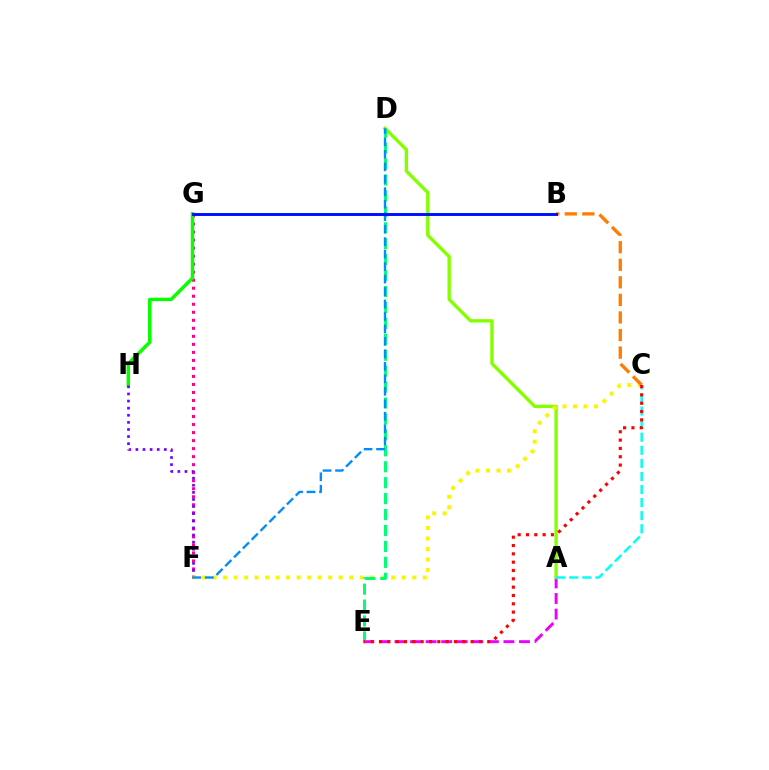{('F', 'G'): [{'color': '#ff0094', 'line_style': 'dotted', 'thickness': 2.18}], ('A', 'E'): [{'color': '#ee00ff', 'line_style': 'dashed', 'thickness': 2.11}], ('A', 'D'): [{'color': '#84ff00', 'line_style': 'solid', 'thickness': 2.42}], ('A', 'C'): [{'color': '#00fff6', 'line_style': 'dashed', 'thickness': 1.78}], ('G', 'H'): [{'color': '#08ff00', 'line_style': 'solid', 'thickness': 2.48}], ('F', 'H'): [{'color': '#7200ff', 'line_style': 'dotted', 'thickness': 1.93}], ('C', 'F'): [{'color': '#fcf500', 'line_style': 'dotted', 'thickness': 2.86}], ('D', 'E'): [{'color': '#00ff74', 'line_style': 'dashed', 'thickness': 2.16}], ('D', 'F'): [{'color': '#008cff', 'line_style': 'dashed', 'thickness': 1.69}], ('B', 'C'): [{'color': '#ff7c00', 'line_style': 'dashed', 'thickness': 2.39}], ('C', 'E'): [{'color': '#ff0000', 'line_style': 'dotted', 'thickness': 2.26}], ('B', 'G'): [{'color': '#0010ff', 'line_style': 'solid', 'thickness': 2.12}]}